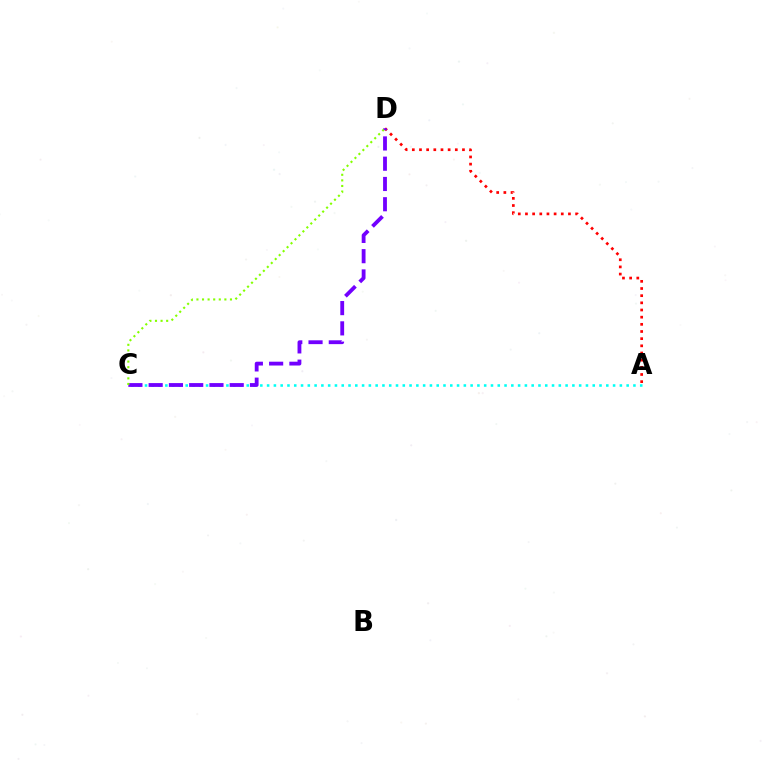{('A', 'C'): [{'color': '#00fff6', 'line_style': 'dotted', 'thickness': 1.84}], ('A', 'D'): [{'color': '#ff0000', 'line_style': 'dotted', 'thickness': 1.95}], ('C', 'D'): [{'color': '#7200ff', 'line_style': 'dashed', 'thickness': 2.75}, {'color': '#84ff00', 'line_style': 'dotted', 'thickness': 1.52}]}